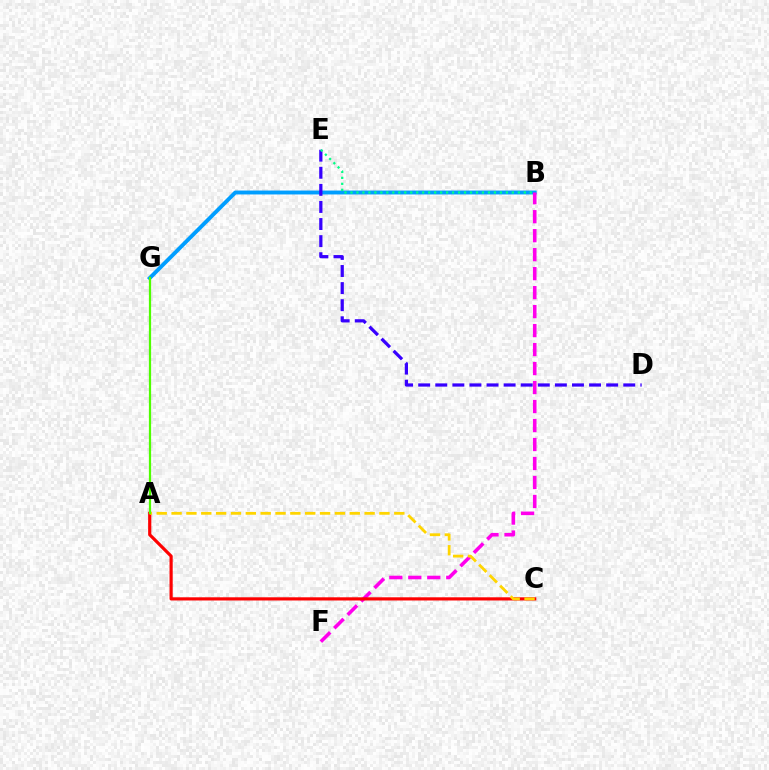{('B', 'G'): [{'color': '#009eff', 'line_style': 'solid', 'thickness': 2.81}], ('B', 'F'): [{'color': '#ff00ed', 'line_style': 'dashed', 'thickness': 2.58}], ('A', 'C'): [{'color': '#ff0000', 'line_style': 'solid', 'thickness': 2.29}, {'color': '#ffd500', 'line_style': 'dashed', 'thickness': 2.02}], ('D', 'E'): [{'color': '#3700ff', 'line_style': 'dashed', 'thickness': 2.32}], ('B', 'E'): [{'color': '#00ff86', 'line_style': 'dotted', 'thickness': 1.62}], ('A', 'G'): [{'color': '#4fff00', 'line_style': 'solid', 'thickness': 1.61}]}